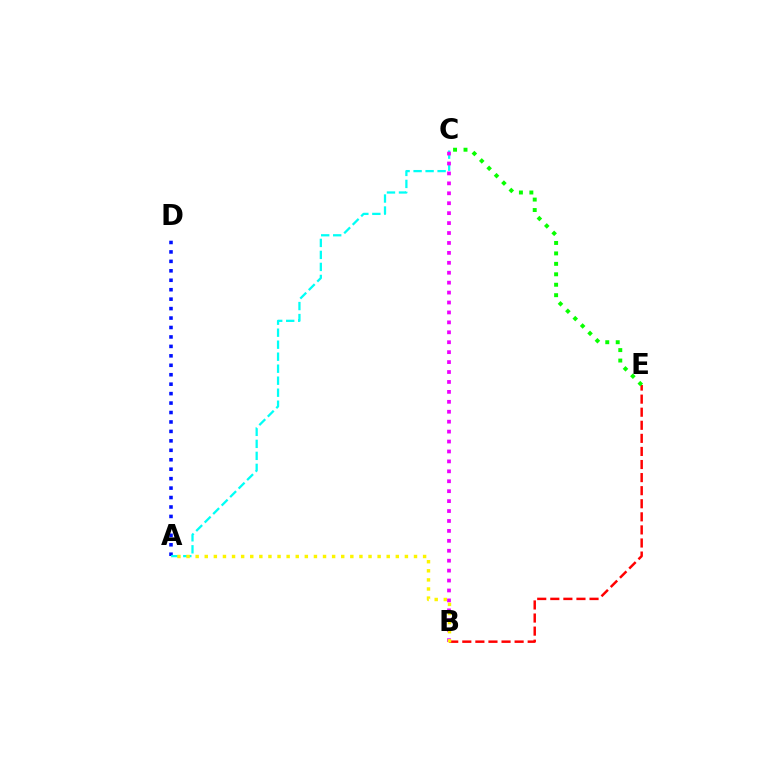{('A', 'D'): [{'color': '#0010ff', 'line_style': 'dotted', 'thickness': 2.57}], ('B', 'E'): [{'color': '#ff0000', 'line_style': 'dashed', 'thickness': 1.78}], ('C', 'E'): [{'color': '#08ff00', 'line_style': 'dotted', 'thickness': 2.84}], ('A', 'C'): [{'color': '#00fff6', 'line_style': 'dashed', 'thickness': 1.63}], ('B', 'C'): [{'color': '#ee00ff', 'line_style': 'dotted', 'thickness': 2.7}], ('A', 'B'): [{'color': '#fcf500', 'line_style': 'dotted', 'thickness': 2.47}]}